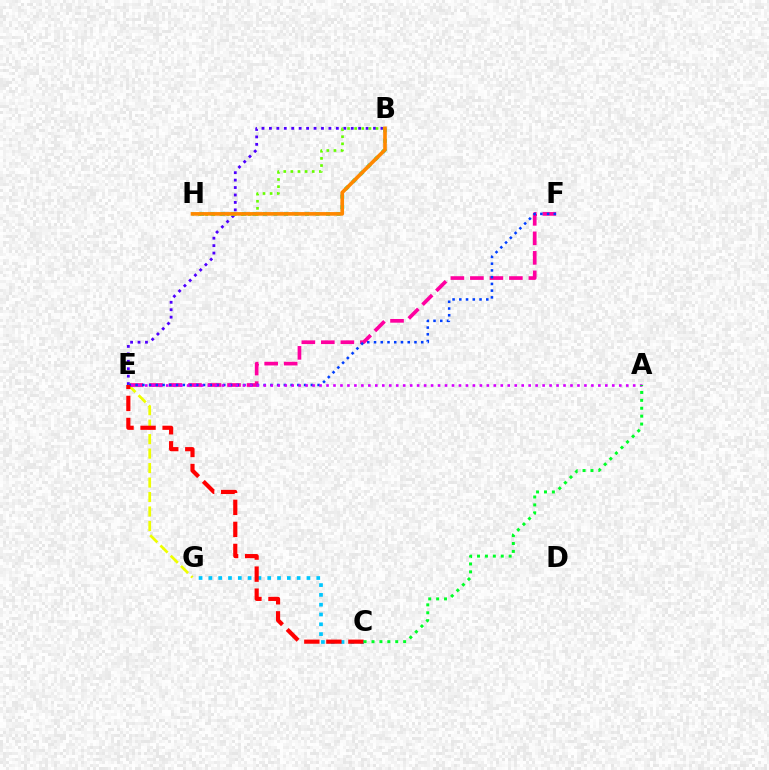{('B', 'E'): [{'color': '#4f00ff', 'line_style': 'dotted', 'thickness': 2.02}], ('B', 'H'): [{'color': '#00ffaf', 'line_style': 'dotted', 'thickness': 2.85}, {'color': '#66ff00', 'line_style': 'dotted', 'thickness': 1.93}, {'color': '#ff8800', 'line_style': 'solid', 'thickness': 2.62}], ('E', 'G'): [{'color': '#eeff00', 'line_style': 'dashed', 'thickness': 1.97}], ('E', 'F'): [{'color': '#ff00a0', 'line_style': 'dashed', 'thickness': 2.65}, {'color': '#003fff', 'line_style': 'dotted', 'thickness': 1.83}], ('C', 'G'): [{'color': '#00c7ff', 'line_style': 'dotted', 'thickness': 2.66}], ('A', 'E'): [{'color': '#d600ff', 'line_style': 'dotted', 'thickness': 1.89}], ('C', 'E'): [{'color': '#ff0000', 'line_style': 'dashed', 'thickness': 2.99}], ('A', 'C'): [{'color': '#00ff27', 'line_style': 'dotted', 'thickness': 2.15}]}